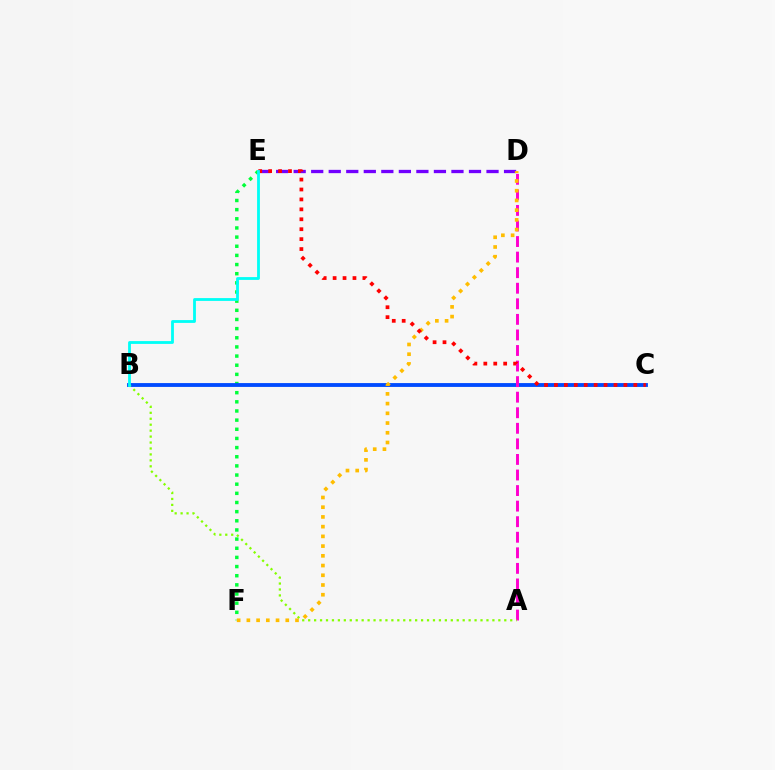{('D', 'E'): [{'color': '#7200ff', 'line_style': 'dashed', 'thickness': 2.38}], ('E', 'F'): [{'color': '#00ff39', 'line_style': 'dotted', 'thickness': 2.49}], ('B', 'C'): [{'color': '#004bff', 'line_style': 'solid', 'thickness': 2.77}], ('A', 'D'): [{'color': '#ff00cf', 'line_style': 'dashed', 'thickness': 2.11}], ('A', 'B'): [{'color': '#84ff00', 'line_style': 'dotted', 'thickness': 1.61}], ('D', 'F'): [{'color': '#ffbd00', 'line_style': 'dotted', 'thickness': 2.64}], ('C', 'E'): [{'color': '#ff0000', 'line_style': 'dotted', 'thickness': 2.7}], ('B', 'E'): [{'color': '#00fff6', 'line_style': 'solid', 'thickness': 2.03}]}